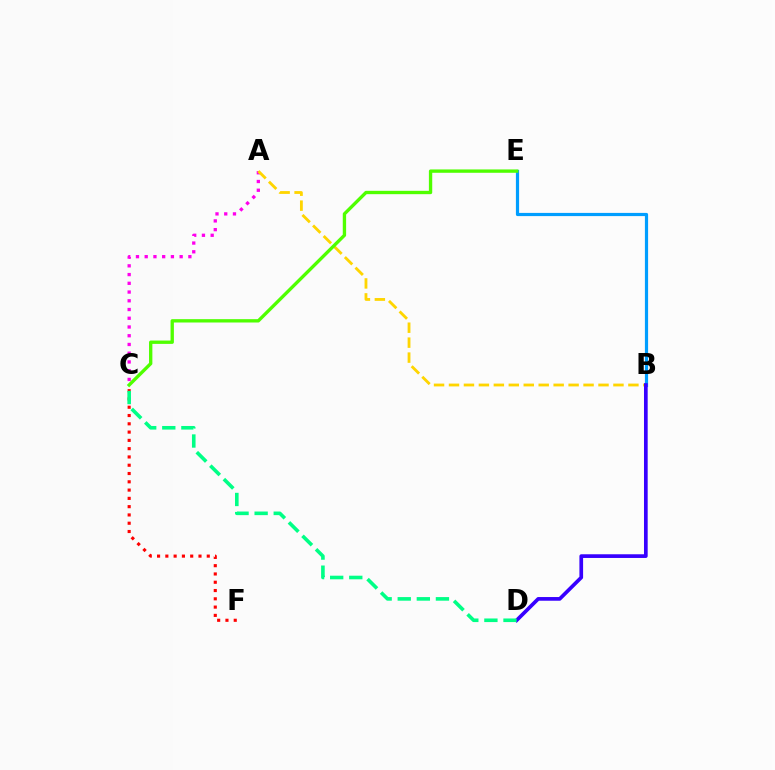{('A', 'C'): [{'color': '#ff00ed', 'line_style': 'dotted', 'thickness': 2.37}], ('A', 'B'): [{'color': '#ffd500', 'line_style': 'dashed', 'thickness': 2.03}], ('C', 'F'): [{'color': '#ff0000', 'line_style': 'dotted', 'thickness': 2.25}], ('B', 'E'): [{'color': '#009eff', 'line_style': 'solid', 'thickness': 2.3}], ('B', 'D'): [{'color': '#3700ff', 'line_style': 'solid', 'thickness': 2.66}], ('C', 'E'): [{'color': '#4fff00', 'line_style': 'solid', 'thickness': 2.41}], ('C', 'D'): [{'color': '#00ff86', 'line_style': 'dashed', 'thickness': 2.59}]}